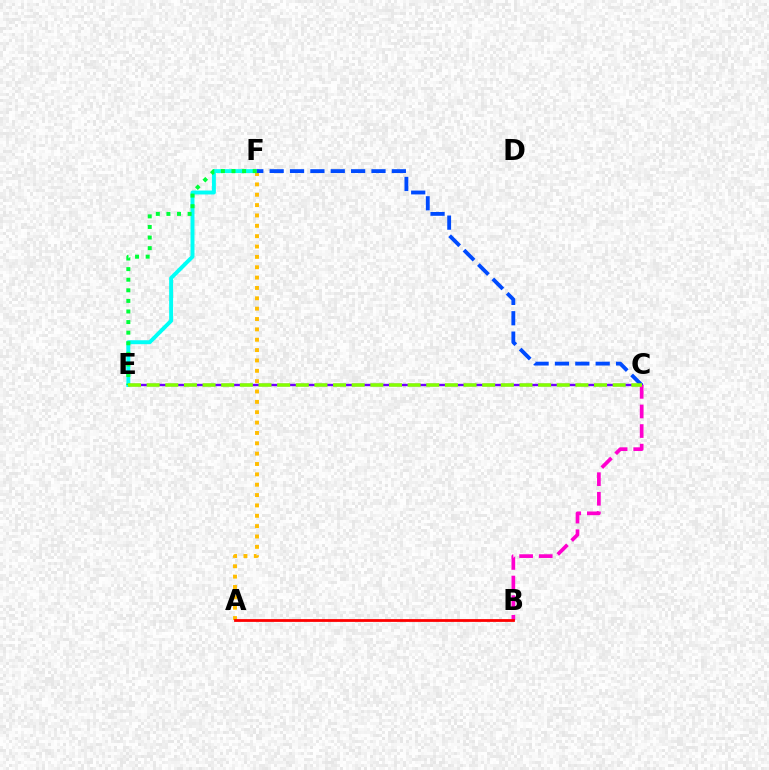{('C', 'E'): [{'color': '#7200ff', 'line_style': 'solid', 'thickness': 1.73}, {'color': '#84ff00', 'line_style': 'dashed', 'thickness': 2.53}], ('A', 'F'): [{'color': '#ffbd00', 'line_style': 'dotted', 'thickness': 2.81}], ('E', 'F'): [{'color': '#00fff6', 'line_style': 'solid', 'thickness': 2.83}, {'color': '#00ff39', 'line_style': 'dotted', 'thickness': 2.88}], ('B', 'C'): [{'color': '#ff00cf', 'line_style': 'dashed', 'thickness': 2.66}], ('C', 'F'): [{'color': '#004bff', 'line_style': 'dashed', 'thickness': 2.77}], ('A', 'B'): [{'color': '#ff0000', 'line_style': 'solid', 'thickness': 2.01}]}